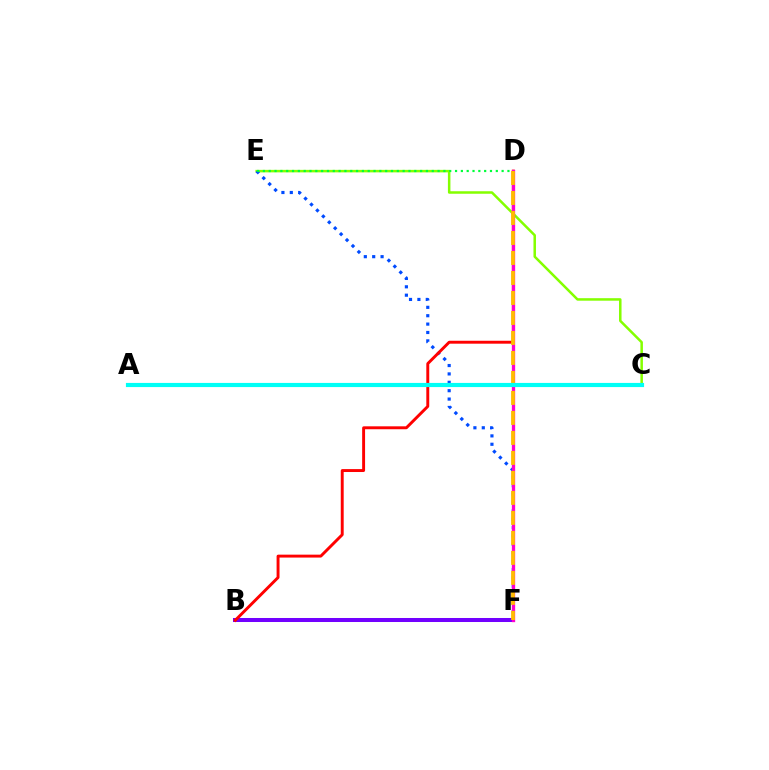{('C', 'E'): [{'color': '#84ff00', 'line_style': 'solid', 'thickness': 1.81}], ('E', 'F'): [{'color': '#004bff', 'line_style': 'dotted', 'thickness': 2.28}], ('B', 'F'): [{'color': '#7200ff', 'line_style': 'solid', 'thickness': 2.89}], ('B', 'D'): [{'color': '#ff0000', 'line_style': 'solid', 'thickness': 2.1}], ('D', 'F'): [{'color': '#ff00cf', 'line_style': 'solid', 'thickness': 2.38}, {'color': '#ffbd00', 'line_style': 'dashed', 'thickness': 2.72}], ('D', 'E'): [{'color': '#00ff39', 'line_style': 'dotted', 'thickness': 1.58}], ('A', 'C'): [{'color': '#00fff6', 'line_style': 'solid', 'thickness': 2.99}]}